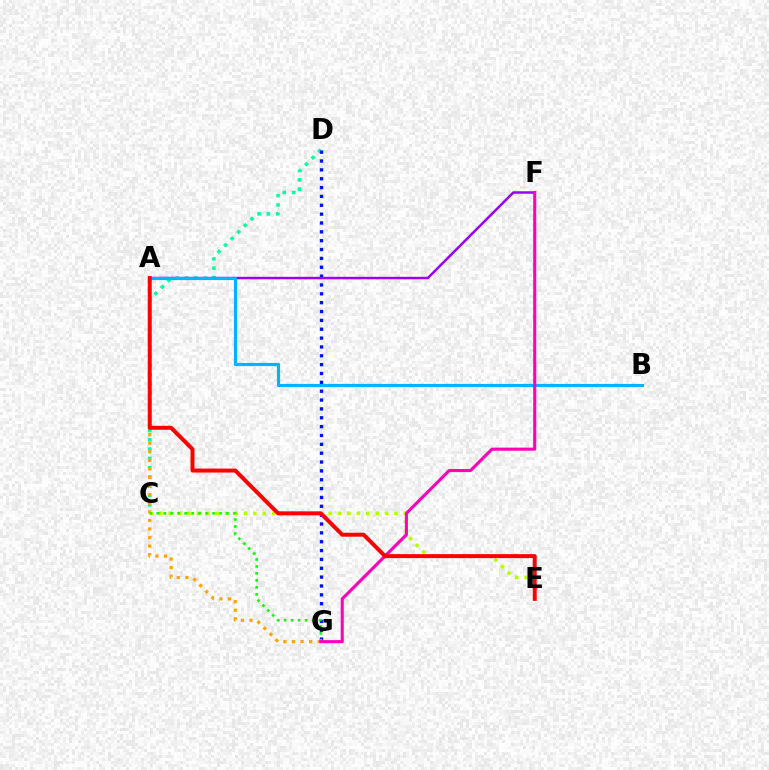{('C', 'D'): [{'color': '#00ff9d', 'line_style': 'dotted', 'thickness': 2.53}], ('A', 'G'): [{'color': '#ffa500', 'line_style': 'dotted', 'thickness': 2.33}], ('C', 'E'): [{'color': '#b3ff00', 'line_style': 'dotted', 'thickness': 2.56}], ('D', 'G'): [{'color': '#0010ff', 'line_style': 'dotted', 'thickness': 2.41}], ('A', 'F'): [{'color': '#9b00ff', 'line_style': 'solid', 'thickness': 1.8}], ('A', 'B'): [{'color': '#00b5ff', 'line_style': 'solid', 'thickness': 2.27}], ('C', 'G'): [{'color': '#08ff00', 'line_style': 'dotted', 'thickness': 1.9}], ('F', 'G'): [{'color': '#ff00bd', 'line_style': 'solid', 'thickness': 2.22}], ('A', 'E'): [{'color': '#ff0000', 'line_style': 'solid', 'thickness': 2.85}]}